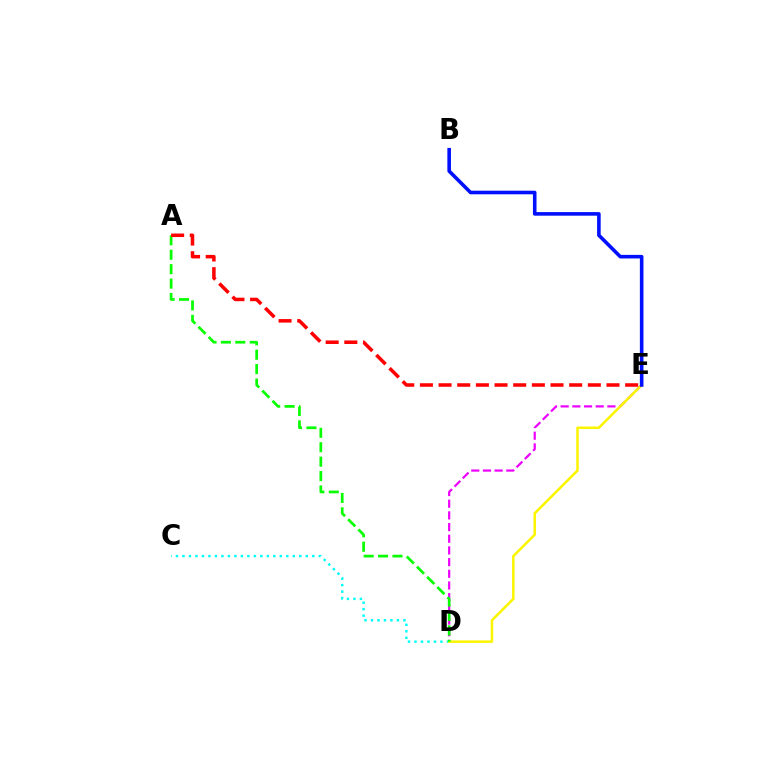{('C', 'D'): [{'color': '#00fff6', 'line_style': 'dotted', 'thickness': 1.76}], ('D', 'E'): [{'color': '#ee00ff', 'line_style': 'dashed', 'thickness': 1.59}, {'color': '#fcf500', 'line_style': 'solid', 'thickness': 1.81}], ('B', 'E'): [{'color': '#0010ff', 'line_style': 'solid', 'thickness': 2.58}], ('A', 'D'): [{'color': '#08ff00', 'line_style': 'dashed', 'thickness': 1.96}], ('A', 'E'): [{'color': '#ff0000', 'line_style': 'dashed', 'thickness': 2.53}]}